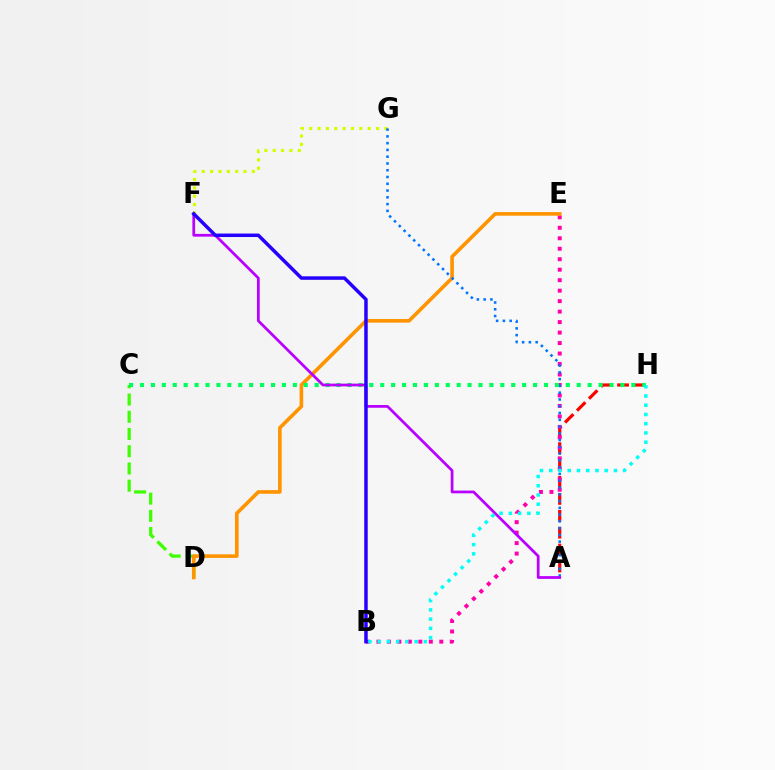{('F', 'G'): [{'color': '#d1ff00', 'line_style': 'dotted', 'thickness': 2.27}], ('C', 'D'): [{'color': '#3dff00', 'line_style': 'dashed', 'thickness': 2.34}], ('A', 'H'): [{'color': '#ff0000', 'line_style': 'dashed', 'thickness': 2.3}], ('B', 'E'): [{'color': '#ff00ac', 'line_style': 'dotted', 'thickness': 2.85}], ('D', 'E'): [{'color': '#ff9400', 'line_style': 'solid', 'thickness': 2.61}], ('A', 'G'): [{'color': '#0074ff', 'line_style': 'dotted', 'thickness': 1.84}], ('C', 'H'): [{'color': '#00ff5c', 'line_style': 'dotted', 'thickness': 2.97}], ('A', 'F'): [{'color': '#b900ff', 'line_style': 'solid', 'thickness': 1.98}], ('B', 'H'): [{'color': '#00fff6', 'line_style': 'dotted', 'thickness': 2.51}], ('B', 'F'): [{'color': '#2500ff', 'line_style': 'solid', 'thickness': 2.51}]}